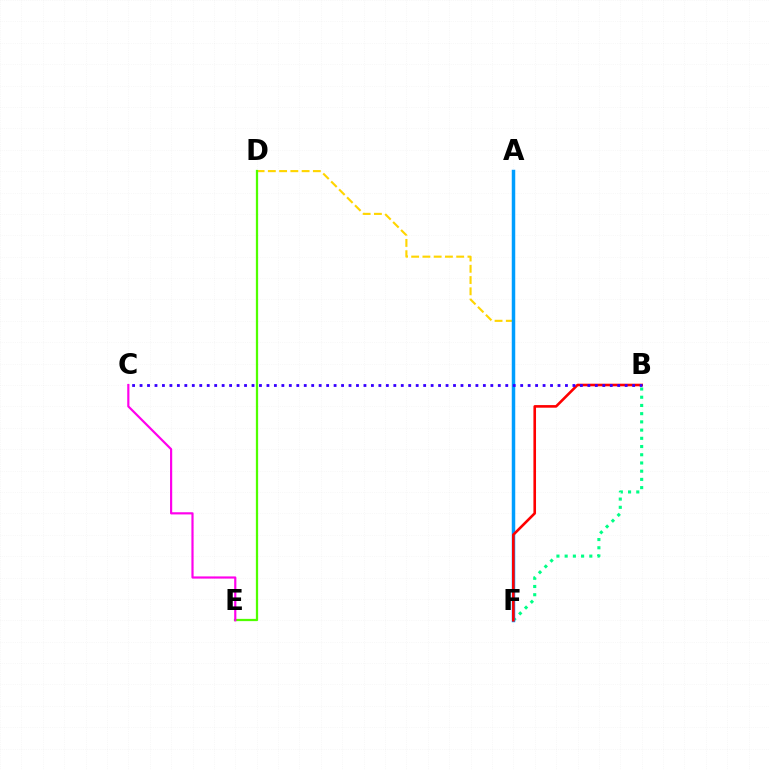{('D', 'F'): [{'color': '#ffd500', 'line_style': 'dashed', 'thickness': 1.53}], ('B', 'F'): [{'color': '#00ff86', 'line_style': 'dotted', 'thickness': 2.23}, {'color': '#ff0000', 'line_style': 'solid', 'thickness': 1.88}], ('D', 'E'): [{'color': '#4fff00', 'line_style': 'solid', 'thickness': 1.63}], ('A', 'F'): [{'color': '#009eff', 'line_style': 'solid', 'thickness': 2.5}], ('C', 'E'): [{'color': '#ff00ed', 'line_style': 'solid', 'thickness': 1.57}], ('B', 'C'): [{'color': '#3700ff', 'line_style': 'dotted', 'thickness': 2.03}]}